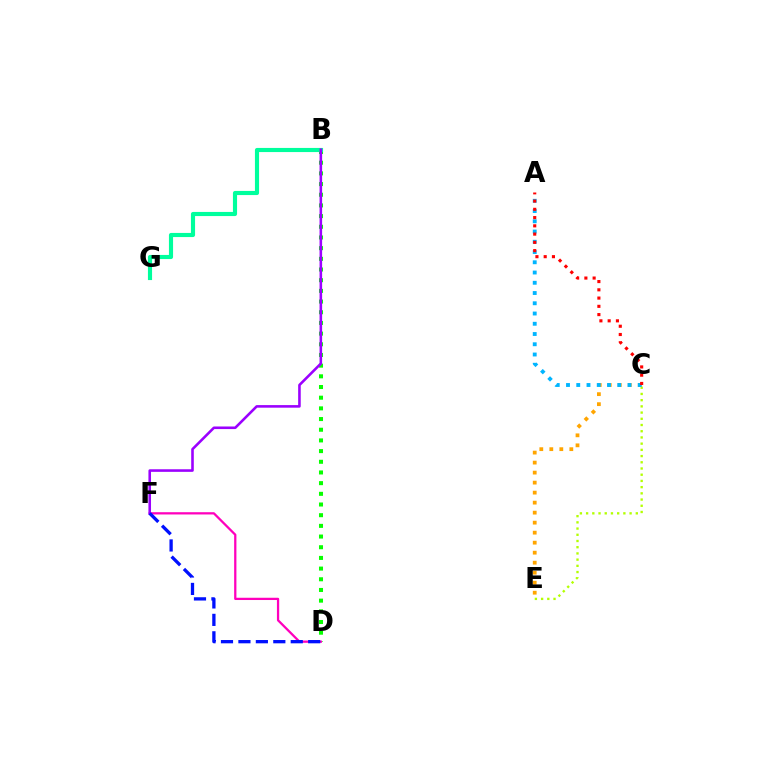{('B', 'D'): [{'color': '#08ff00', 'line_style': 'dotted', 'thickness': 2.9}], ('B', 'G'): [{'color': '#00ff9d', 'line_style': 'solid', 'thickness': 2.98}], ('D', 'F'): [{'color': '#ff00bd', 'line_style': 'solid', 'thickness': 1.63}, {'color': '#0010ff', 'line_style': 'dashed', 'thickness': 2.37}], ('B', 'F'): [{'color': '#9b00ff', 'line_style': 'solid', 'thickness': 1.86}], ('C', 'E'): [{'color': '#ffa500', 'line_style': 'dotted', 'thickness': 2.72}, {'color': '#b3ff00', 'line_style': 'dotted', 'thickness': 1.69}], ('A', 'C'): [{'color': '#00b5ff', 'line_style': 'dotted', 'thickness': 2.78}, {'color': '#ff0000', 'line_style': 'dotted', 'thickness': 2.24}]}